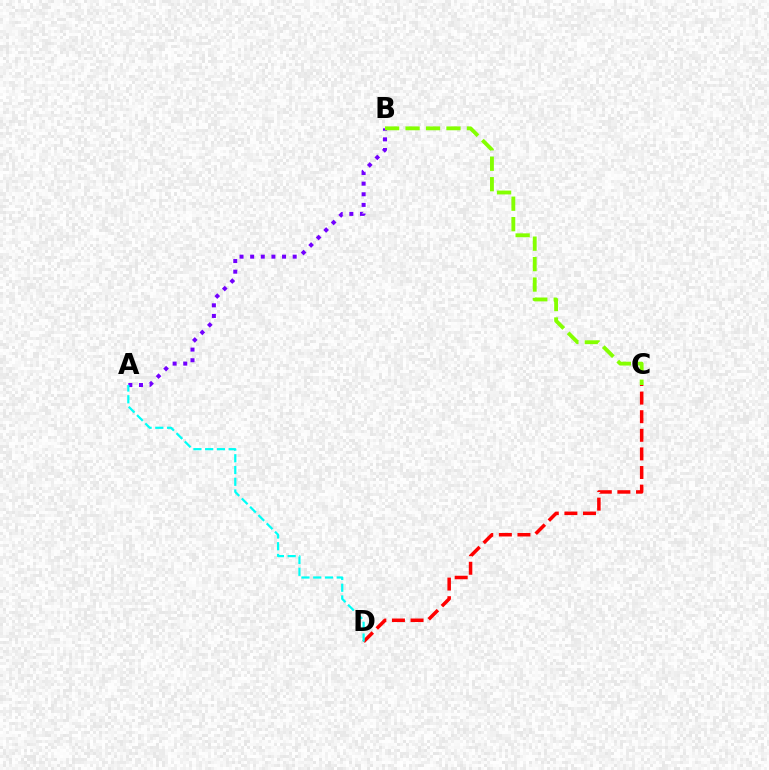{('A', 'B'): [{'color': '#7200ff', 'line_style': 'dotted', 'thickness': 2.89}], ('B', 'C'): [{'color': '#84ff00', 'line_style': 'dashed', 'thickness': 2.78}], ('C', 'D'): [{'color': '#ff0000', 'line_style': 'dashed', 'thickness': 2.53}], ('A', 'D'): [{'color': '#00fff6', 'line_style': 'dashed', 'thickness': 1.59}]}